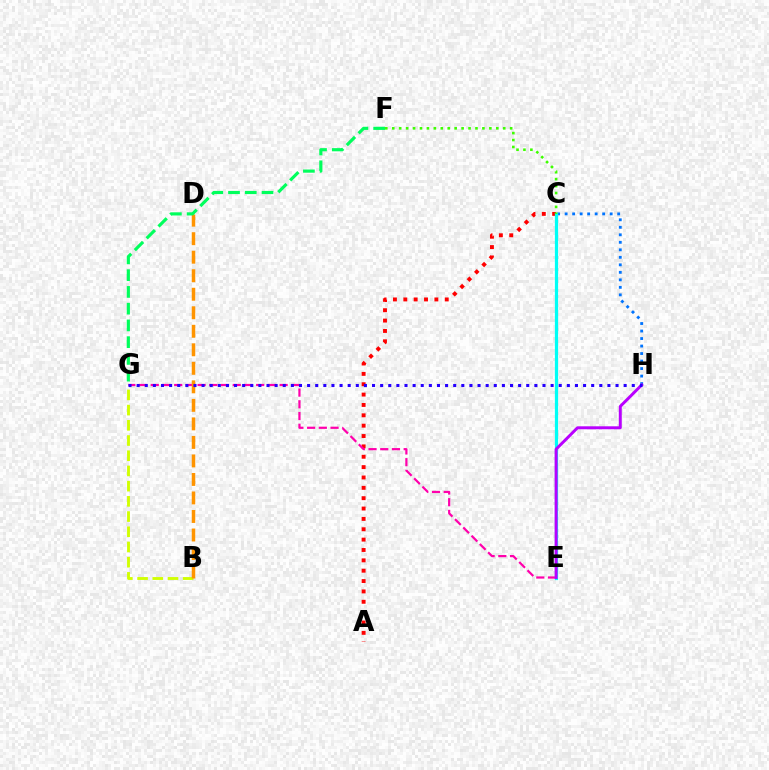{('A', 'C'): [{'color': '#ff0000', 'line_style': 'dotted', 'thickness': 2.81}], ('E', 'G'): [{'color': '#ff00ac', 'line_style': 'dashed', 'thickness': 1.59}], ('C', 'H'): [{'color': '#0074ff', 'line_style': 'dotted', 'thickness': 2.04}], ('B', 'G'): [{'color': '#d1ff00', 'line_style': 'dashed', 'thickness': 2.07}], ('B', 'D'): [{'color': '#ff9400', 'line_style': 'dashed', 'thickness': 2.52}], ('C', 'E'): [{'color': '#00fff6', 'line_style': 'solid', 'thickness': 2.33}], ('E', 'H'): [{'color': '#b900ff', 'line_style': 'solid', 'thickness': 2.13}], ('G', 'H'): [{'color': '#2500ff', 'line_style': 'dotted', 'thickness': 2.21}], ('C', 'F'): [{'color': '#3dff00', 'line_style': 'dotted', 'thickness': 1.88}], ('F', 'G'): [{'color': '#00ff5c', 'line_style': 'dashed', 'thickness': 2.28}]}